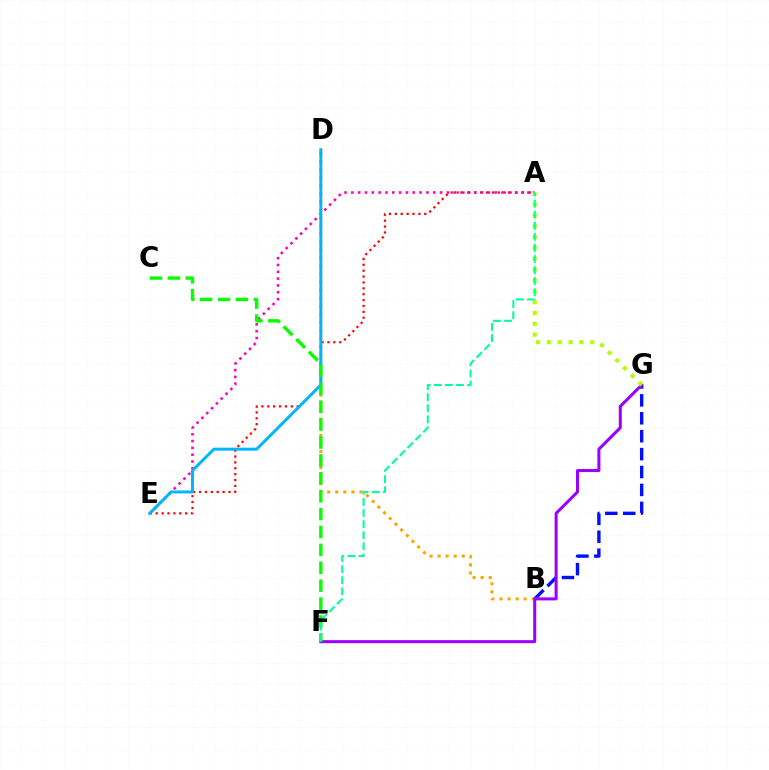{('A', 'E'): [{'color': '#ff0000', 'line_style': 'dotted', 'thickness': 1.6}, {'color': '#ff00bd', 'line_style': 'dotted', 'thickness': 1.85}], ('B', 'D'): [{'color': '#ffa500', 'line_style': 'dotted', 'thickness': 2.19}], ('B', 'G'): [{'color': '#0010ff', 'line_style': 'dashed', 'thickness': 2.43}], ('D', 'E'): [{'color': '#00b5ff', 'line_style': 'solid', 'thickness': 2.13}], ('F', 'G'): [{'color': '#9b00ff', 'line_style': 'solid', 'thickness': 2.18}], ('A', 'G'): [{'color': '#b3ff00', 'line_style': 'dotted', 'thickness': 2.95}], ('C', 'F'): [{'color': '#08ff00', 'line_style': 'dashed', 'thickness': 2.43}], ('A', 'F'): [{'color': '#00ff9d', 'line_style': 'dashed', 'thickness': 1.5}]}